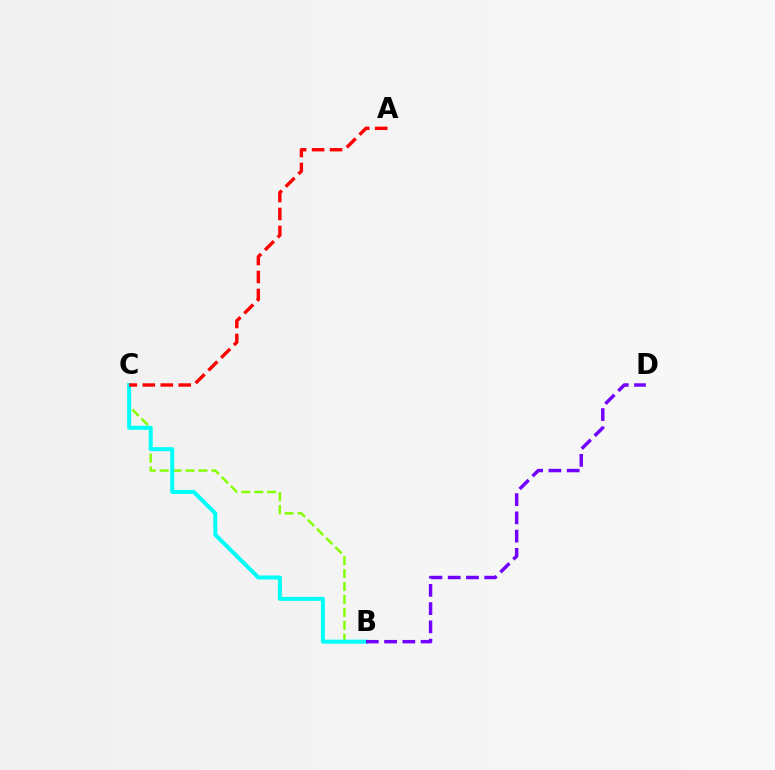{('B', 'C'): [{'color': '#84ff00', 'line_style': 'dashed', 'thickness': 1.76}, {'color': '#00fff6', 'line_style': 'solid', 'thickness': 2.88}], ('B', 'D'): [{'color': '#7200ff', 'line_style': 'dashed', 'thickness': 2.48}], ('A', 'C'): [{'color': '#ff0000', 'line_style': 'dashed', 'thickness': 2.44}]}